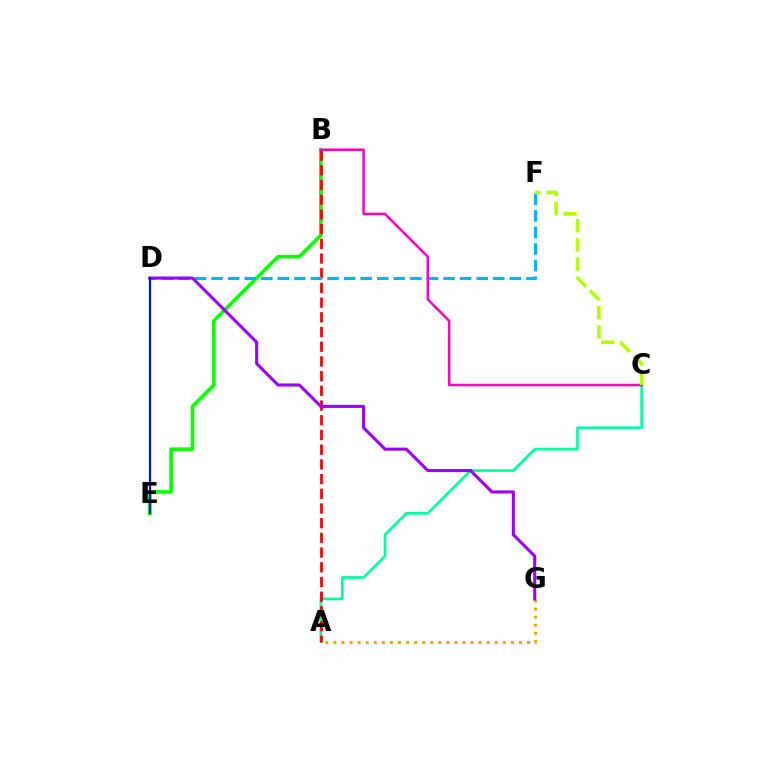{('B', 'E'): [{'color': '#08ff00', 'line_style': 'solid', 'thickness': 2.6}], ('A', 'C'): [{'color': '#00ff9d', 'line_style': 'solid', 'thickness': 1.93}], ('A', 'B'): [{'color': '#ff0000', 'line_style': 'dashed', 'thickness': 2.0}], ('D', 'F'): [{'color': '#00b5ff', 'line_style': 'dashed', 'thickness': 2.25}], ('B', 'C'): [{'color': '#ff00bd', 'line_style': 'solid', 'thickness': 1.8}], ('A', 'G'): [{'color': '#ffa500', 'line_style': 'dotted', 'thickness': 2.19}], ('D', 'G'): [{'color': '#9b00ff', 'line_style': 'solid', 'thickness': 2.22}], ('C', 'F'): [{'color': '#b3ff00', 'line_style': 'dashed', 'thickness': 2.61}], ('D', 'E'): [{'color': '#0010ff', 'line_style': 'solid', 'thickness': 1.6}]}